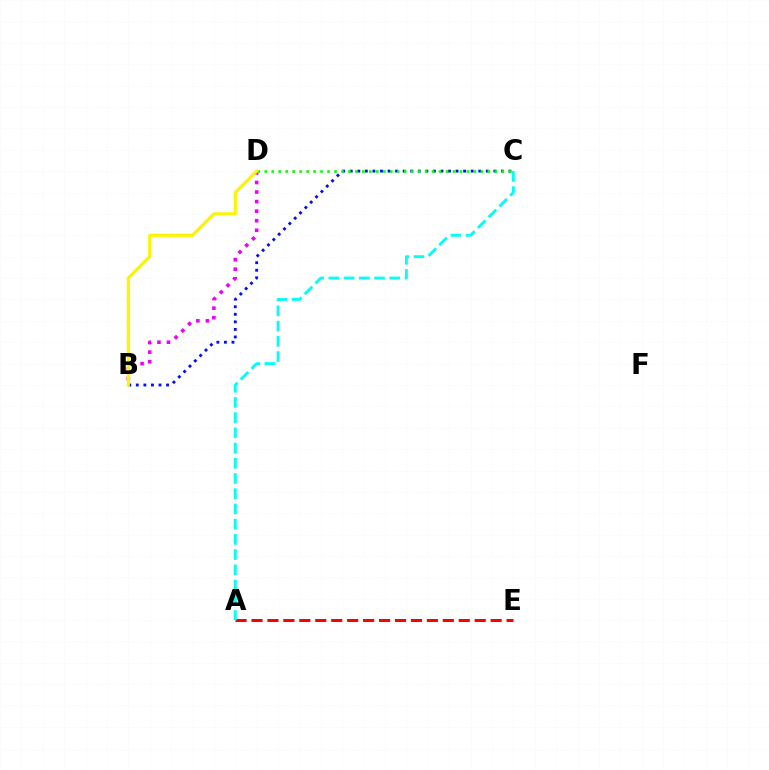{('B', 'D'): [{'color': '#ee00ff', 'line_style': 'dotted', 'thickness': 2.6}, {'color': '#fcf500', 'line_style': 'solid', 'thickness': 2.29}], ('B', 'C'): [{'color': '#0010ff', 'line_style': 'dotted', 'thickness': 2.05}], ('A', 'E'): [{'color': '#ff0000', 'line_style': 'dashed', 'thickness': 2.17}], ('C', 'D'): [{'color': '#08ff00', 'line_style': 'dotted', 'thickness': 1.89}], ('A', 'C'): [{'color': '#00fff6', 'line_style': 'dashed', 'thickness': 2.07}]}